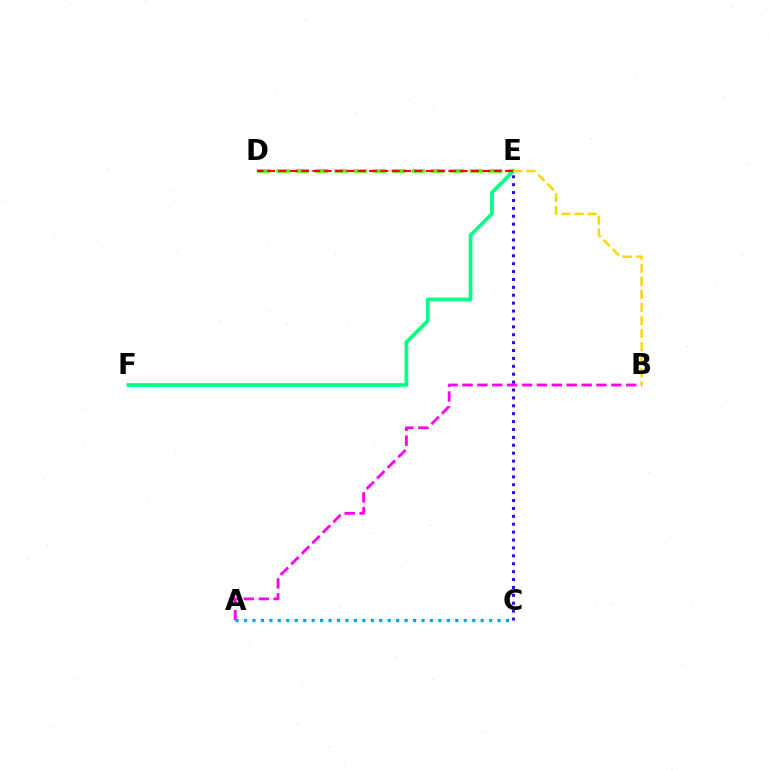{('A', 'B'): [{'color': '#ff00ed', 'line_style': 'dashed', 'thickness': 2.02}], ('D', 'E'): [{'color': '#4fff00', 'line_style': 'dashed', 'thickness': 2.63}, {'color': '#ff0000', 'line_style': 'dashed', 'thickness': 1.54}], ('E', 'F'): [{'color': '#00ff86', 'line_style': 'solid', 'thickness': 2.7}], ('C', 'E'): [{'color': '#3700ff', 'line_style': 'dotted', 'thickness': 2.15}], ('A', 'C'): [{'color': '#009eff', 'line_style': 'dotted', 'thickness': 2.3}], ('B', 'E'): [{'color': '#ffd500', 'line_style': 'dashed', 'thickness': 1.77}]}